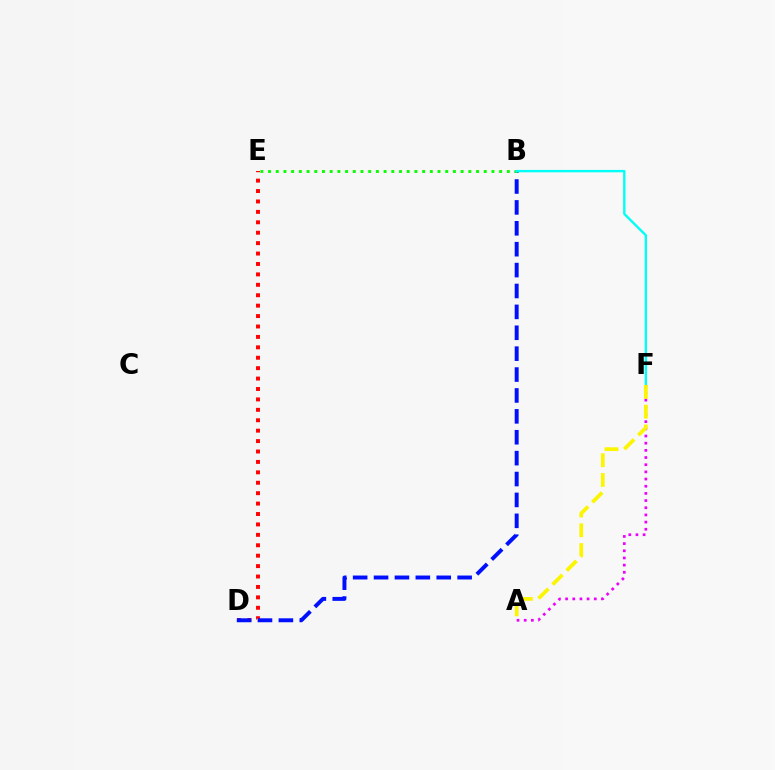{('D', 'E'): [{'color': '#ff0000', 'line_style': 'dotted', 'thickness': 2.83}], ('B', 'D'): [{'color': '#0010ff', 'line_style': 'dashed', 'thickness': 2.84}], ('B', 'E'): [{'color': '#08ff00', 'line_style': 'dotted', 'thickness': 2.09}], ('A', 'F'): [{'color': '#ee00ff', 'line_style': 'dotted', 'thickness': 1.95}, {'color': '#fcf500', 'line_style': 'dashed', 'thickness': 2.68}], ('B', 'F'): [{'color': '#00fff6', 'line_style': 'solid', 'thickness': 1.71}]}